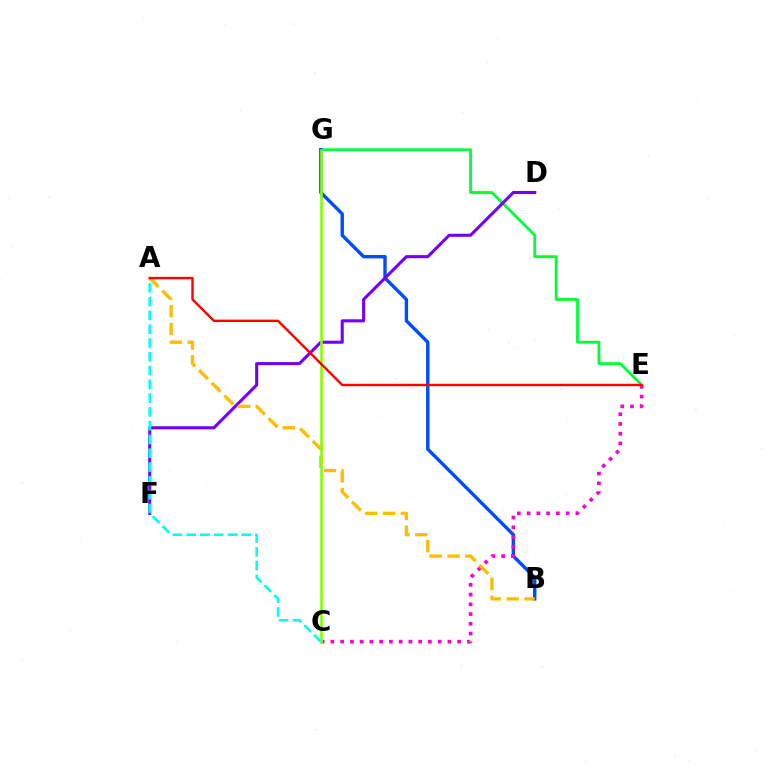{('E', 'G'): [{'color': '#00ff39', 'line_style': 'solid', 'thickness': 2.02}], ('B', 'G'): [{'color': '#004bff', 'line_style': 'solid', 'thickness': 2.44}], ('D', 'F'): [{'color': '#7200ff', 'line_style': 'solid', 'thickness': 2.21}], ('C', 'E'): [{'color': '#ff00cf', 'line_style': 'dotted', 'thickness': 2.65}], ('A', 'B'): [{'color': '#ffbd00', 'line_style': 'dashed', 'thickness': 2.43}], ('C', 'G'): [{'color': '#84ff00', 'line_style': 'solid', 'thickness': 1.87}], ('A', 'C'): [{'color': '#00fff6', 'line_style': 'dashed', 'thickness': 1.87}], ('A', 'E'): [{'color': '#ff0000', 'line_style': 'solid', 'thickness': 1.73}]}